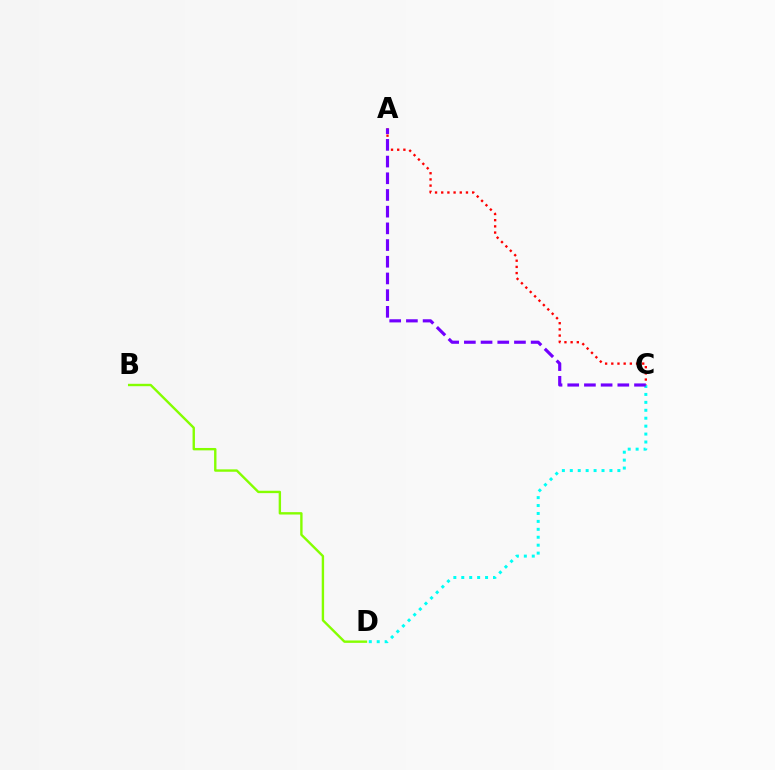{('A', 'C'): [{'color': '#ff0000', 'line_style': 'dotted', 'thickness': 1.68}, {'color': '#7200ff', 'line_style': 'dashed', 'thickness': 2.27}], ('B', 'D'): [{'color': '#84ff00', 'line_style': 'solid', 'thickness': 1.72}], ('C', 'D'): [{'color': '#00fff6', 'line_style': 'dotted', 'thickness': 2.15}]}